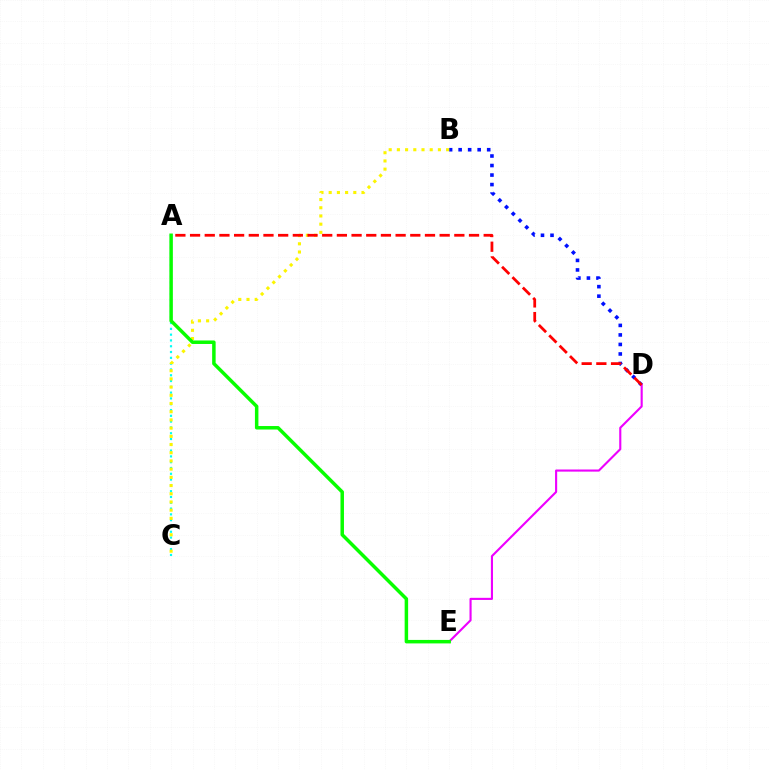{('B', 'D'): [{'color': '#0010ff', 'line_style': 'dotted', 'thickness': 2.59}], ('A', 'C'): [{'color': '#00fff6', 'line_style': 'dotted', 'thickness': 1.58}], ('B', 'C'): [{'color': '#fcf500', 'line_style': 'dotted', 'thickness': 2.23}], ('D', 'E'): [{'color': '#ee00ff', 'line_style': 'solid', 'thickness': 1.53}], ('A', 'E'): [{'color': '#08ff00', 'line_style': 'solid', 'thickness': 2.51}], ('A', 'D'): [{'color': '#ff0000', 'line_style': 'dashed', 'thickness': 1.99}]}